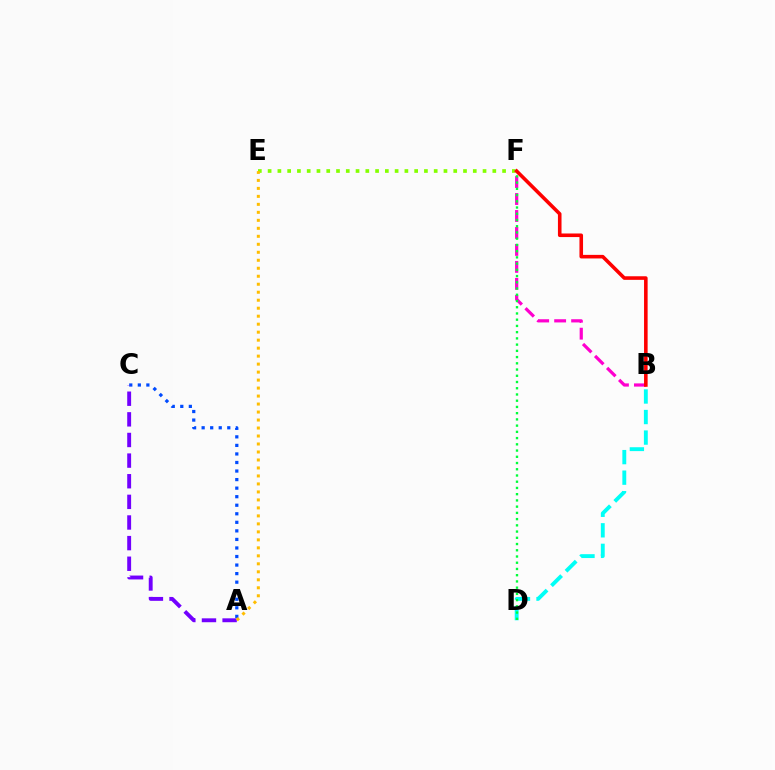{('E', 'F'): [{'color': '#84ff00', 'line_style': 'dotted', 'thickness': 2.65}], ('A', 'C'): [{'color': '#004bff', 'line_style': 'dotted', 'thickness': 2.32}, {'color': '#7200ff', 'line_style': 'dashed', 'thickness': 2.8}], ('B', 'D'): [{'color': '#00fff6', 'line_style': 'dashed', 'thickness': 2.79}], ('B', 'F'): [{'color': '#ff00cf', 'line_style': 'dashed', 'thickness': 2.31}, {'color': '#ff0000', 'line_style': 'solid', 'thickness': 2.58}], ('A', 'E'): [{'color': '#ffbd00', 'line_style': 'dotted', 'thickness': 2.17}], ('D', 'F'): [{'color': '#00ff39', 'line_style': 'dotted', 'thickness': 1.69}]}